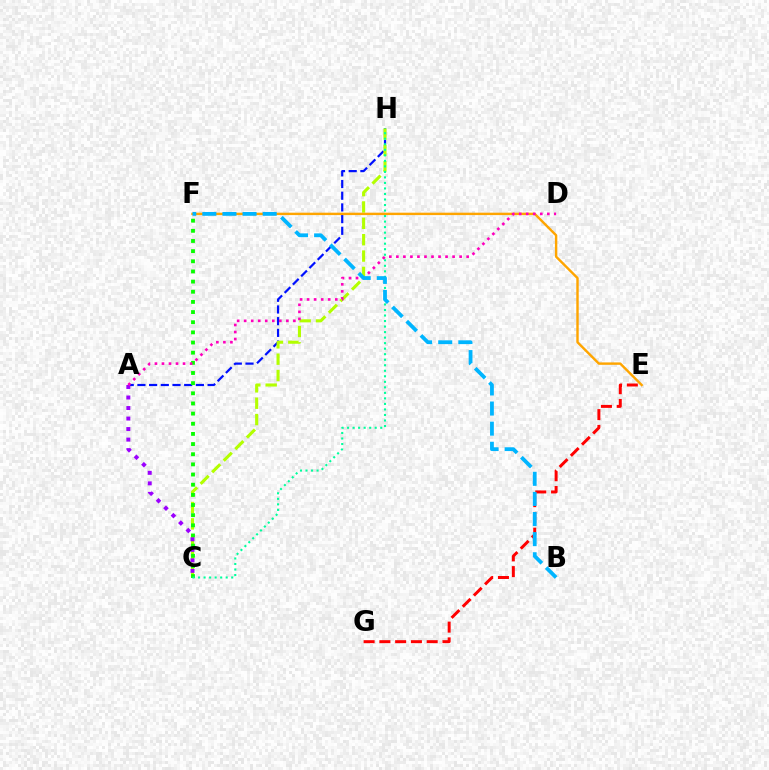{('E', 'G'): [{'color': '#ff0000', 'line_style': 'dashed', 'thickness': 2.14}], ('A', 'H'): [{'color': '#0010ff', 'line_style': 'dashed', 'thickness': 1.59}], ('C', 'H'): [{'color': '#b3ff00', 'line_style': 'dashed', 'thickness': 2.22}, {'color': '#00ff9d', 'line_style': 'dotted', 'thickness': 1.5}], ('C', 'F'): [{'color': '#08ff00', 'line_style': 'dotted', 'thickness': 2.76}], ('E', 'F'): [{'color': '#ffa500', 'line_style': 'solid', 'thickness': 1.74}], ('A', 'C'): [{'color': '#9b00ff', 'line_style': 'dotted', 'thickness': 2.86}], ('A', 'D'): [{'color': '#ff00bd', 'line_style': 'dotted', 'thickness': 1.91}], ('B', 'F'): [{'color': '#00b5ff', 'line_style': 'dashed', 'thickness': 2.73}]}